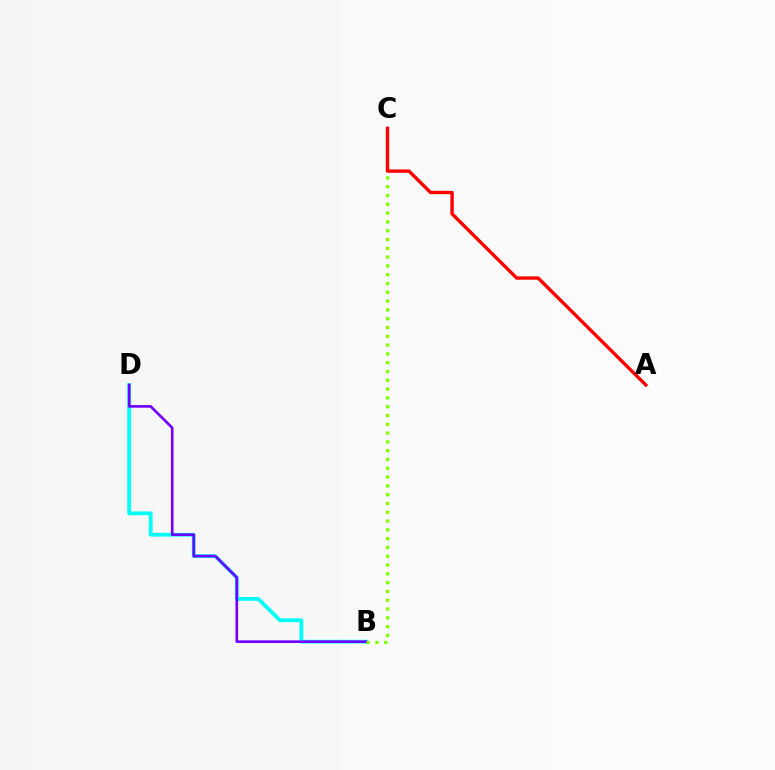{('B', 'D'): [{'color': '#00fff6', 'line_style': 'solid', 'thickness': 2.72}, {'color': '#7200ff', 'line_style': 'solid', 'thickness': 1.9}], ('B', 'C'): [{'color': '#84ff00', 'line_style': 'dotted', 'thickness': 2.39}], ('A', 'C'): [{'color': '#ff0000', 'line_style': 'solid', 'thickness': 2.43}]}